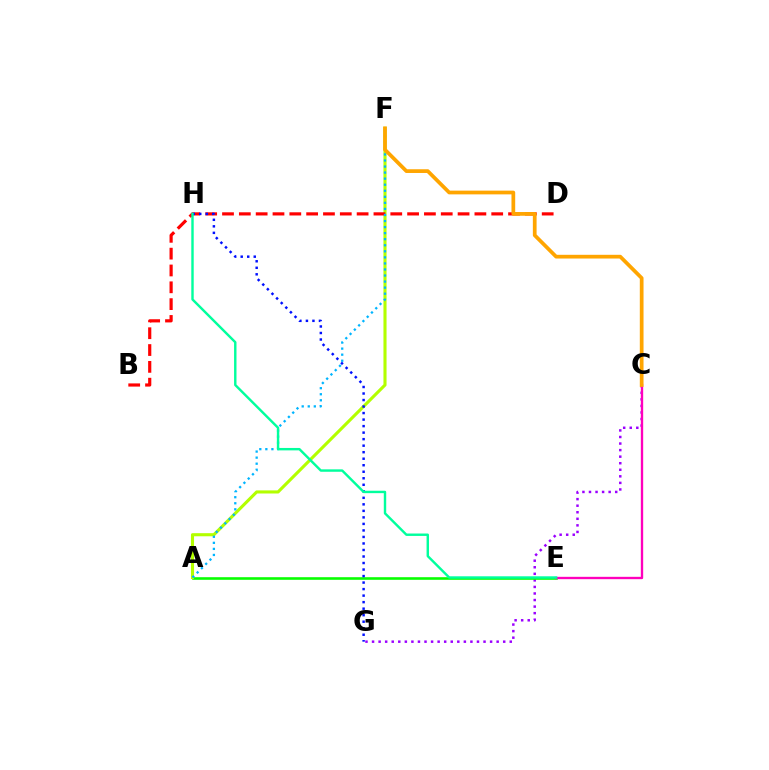{('C', 'G'): [{'color': '#9b00ff', 'line_style': 'dotted', 'thickness': 1.78}], ('A', 'E'): [{'color': '#08ff00', 'line_style': 'solid', 'thickness': 1.88}], ('A', 'F'): [{'color': '#b3ff00', 'line_style': 'solid', 'thickness': 2.23}, {'color': '#00b5ff', 'line_style': 'dotted', 'thickness': 1.64}], ('B', 'D'): [{'color': '#ff0000', 'line_style': 'dashed', 'thickness': 2.29}], ('C', 'E'): [{'color': '#ff00bd', 'line_style': 'solid', 'thickness': 1.69}], ('C', 'F'): [{'color': '#ffa500', 'line_style': 'solid', 'thickness': 2.69}], ('G', 'H'): [{'color': '#0010ff', 'line_style': 'dotted', 'thickness': 1.77}], ('E', 'H'): [{'color': '#00ff9d', 'line_style': 'solid', 'thickness': 1.74}]}